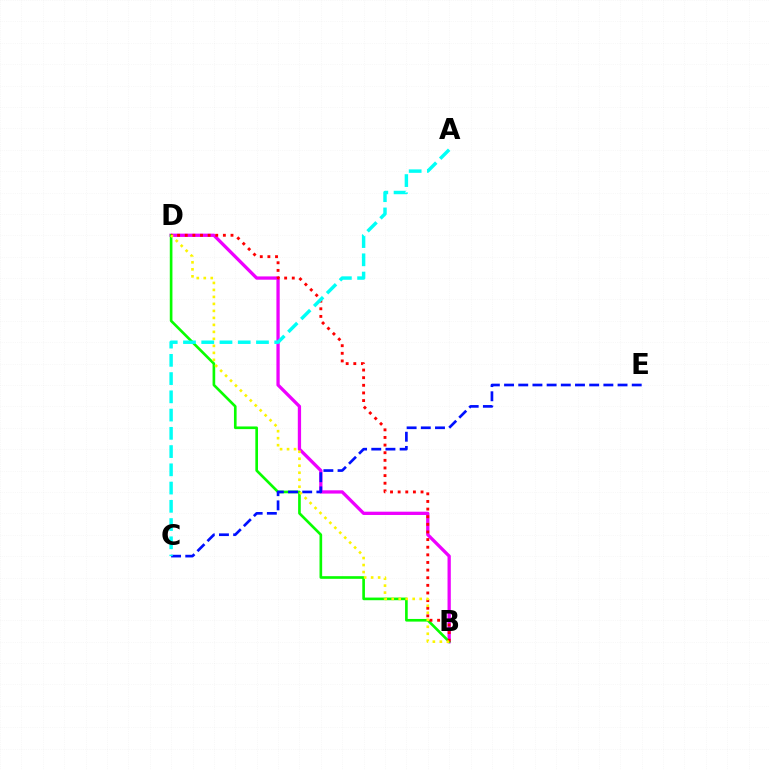{('B', 'D'): [{'color': '#ee00ff', 'line_style': 'solid', 'thickness': 2.36}, {'color': '#08ff00', 'line_style': 'solid', 'thickness': 1.91}, {'color': '#ff0000', 'line_style': 'dotted', 'thickness': 2.07}, {'color': '#fcf500', 'line_style': 'dotted', 'thickness': 1.9}], ('C', 'E'): [{'color': '#0010ff', 'line_style': 'dashed', 'thickness': 1.93}], ('A', 'C'): [{'color': '#00fff6', 'line_style': 'dashed', 'thickness': 2.48}]}